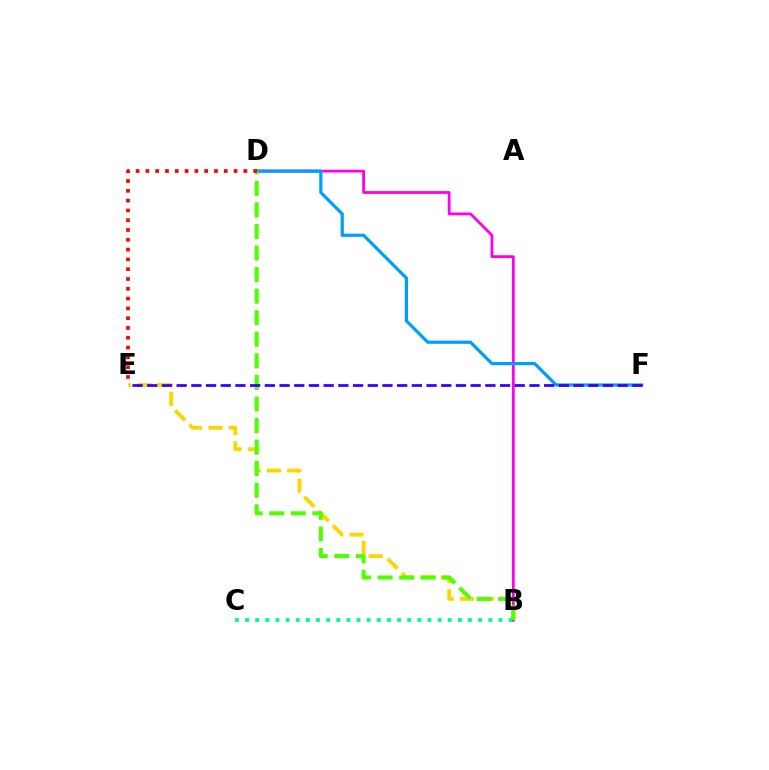{('B', 'E'): [{'color': '#ffd500', 'line_style': 'dashed', 'thickness': 2.75}], ('B', 'C'): [{'color': '#00ff86', 'line_style': 'dotted', 'thickness': 2.75}], ('B', 'D'): [{'color': '#ff00ed', 'line_style': 'solid', 'thickness': 2.02}, {'color': '#4fff00', 'line_style': 'dashed', 'thickness': 2.93}], ('D', 'F'): [{'color': '#009eff', 'line_style': 'solid', 'thickness': 2.31}], ('D', 'E'): [{'color': '#ff0000', 'line_style': 'dotted', 'thickness': 2.66}], ('E', 'F'): [{'color': '#3700ff', 'line_style': 'dashed', 'thickness': 2.0}]}